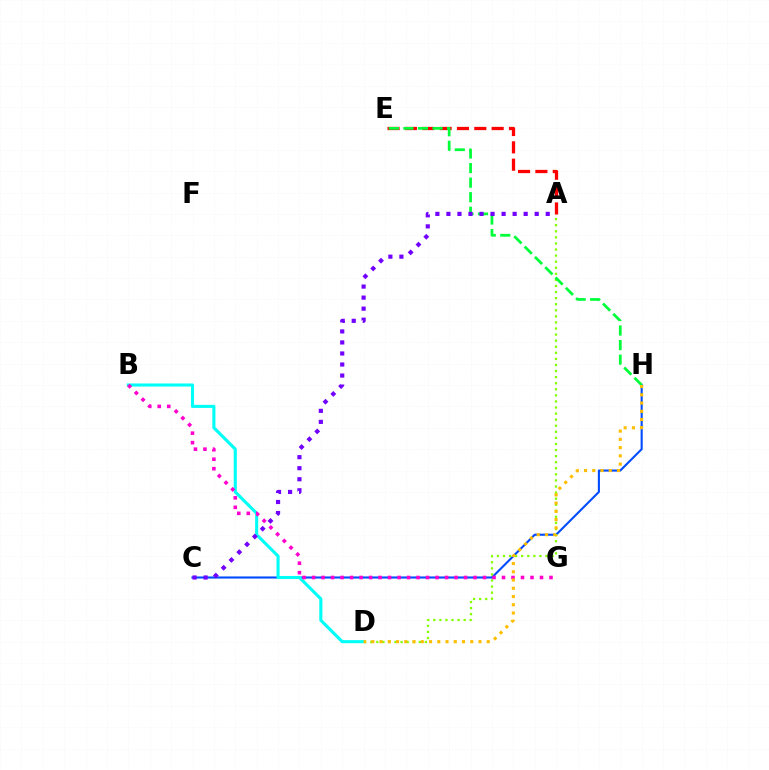{('A', 'E'): [{'color': '#ff0000', 'line_style': 'dashed', 'thickness': 2.36}], ('C', 'H'): [{'color': '#004bff', 'line_style': 'solid', 'thickness': 1.51}], ('A', 'D'): [{'color': '#84ff00', 'line_style': 'dotted', 'thickness': 1.65}], ('E', 'H'): [{'color': '#00ff39', 'line_style': 'dashed', 'thickness': 1.98}], ('B', 'D'): [{'color': '#00fff6', 'line_style': 'solid', 'thickness': 2.23}], ('A', 'C'): [{'color': '#7200ff', 'line_style': 'dotted', 'thickness': 3.0}], ('B', 'G'): [{'color': '#ff00cf', 'line_style': 'dotted', 'thickness': 2.58}], ('D', 'H'): [{'color': '#ffbd00', 'line_style': 'dotted', 'thickness': 2.24}]}